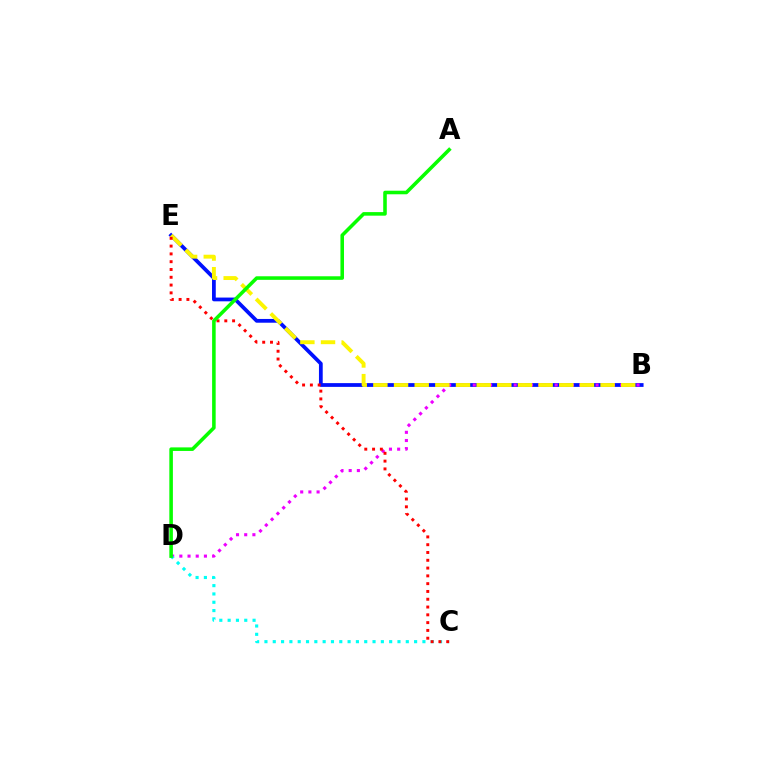{('B', 'E'): [{'color': '#0010ff', 'line_style': 'solid', 'thickness': 2.71}, {'color': '#fcf500', 'line_style': 'dashed', 'thickness': 2.81}], ('B', 'D'): [{'color': '#ee00ff', 'line_style': 'dotted', 'thickness': 2.23}], ('C', 'D'): [{'color': '#00fff6', 'line_style': 'dotted', 'thickness': 2.26}], ('C', 'E'): [{'color': '#ff0000', 'line_style': 'dotted', 'thickness': 2.12}], ('A', 'D'): [{'color': '#08ff00', 'line_style': 'solid', 'thickness': 2.56}]}